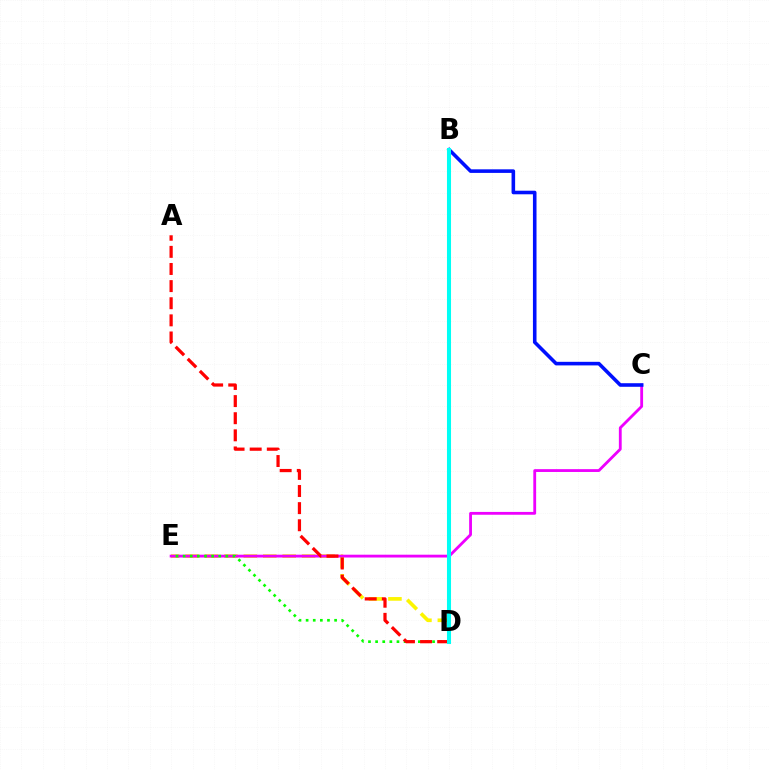{('D', 'E'): [{'color': '#fcf500', 'line_style': 'dashed', 'thickness': 2.64}, {'color': '#08ff00', 'line_style': 'dotted', 'thickness': 1.94}], ('C', 'E'): [{'color': '#ee00ff', 'line_style': 'solid', 'thickness': 2.03}], ('A', 'D'): [{'color': '#ff0000', 'line_style': 'dashed', 'thickness': 2.33}], ('B', 'C'): [{'color': '#0010ff', 'line_style': 'solid', 'thickness': 2.58}], ('B', 'D'): [{'color': '#00fff6', 'line_style': 'solid', 'thickness': 2.92}]}